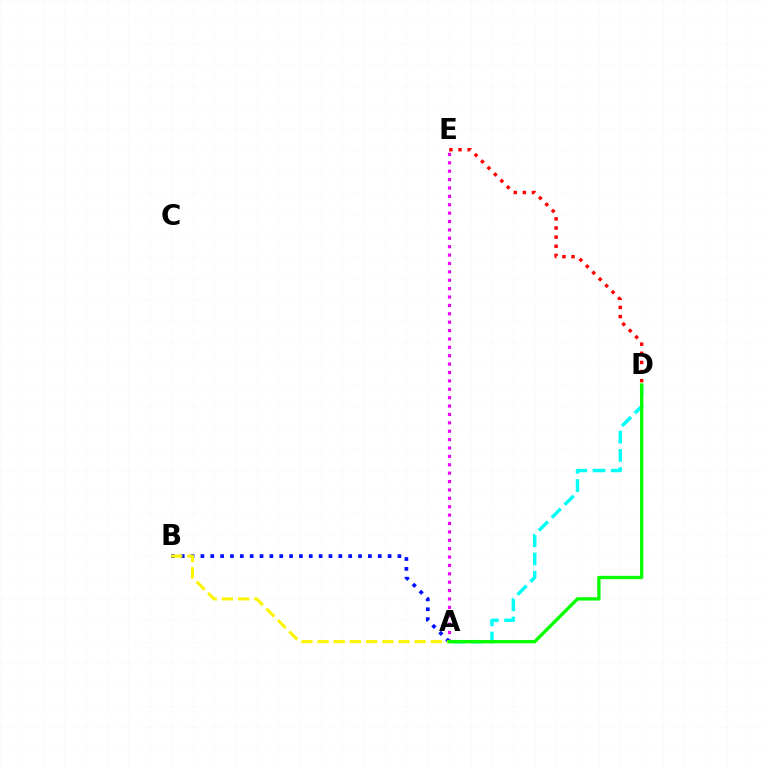{('A', 'E'): [{'color': '#ee00ff', 'line_style': 'dotted', 'thickness': 2.28}], ('D', 'E'): [{'color': '#ff0000', 'line_style': 'dotted', 'thickness': 2.48}], ('A', 'B'): [{'color': '#0010ff', 'line_style': 'dotted', 'thickness': 2.68}, {'color': '#fcf500', 'line_style': 'dashed', 'thickness': 2.2}], ('A', 'D'): [{'color': '#00fff6', 'line_style': 'dashed', 'thickness': 2.48}, {'color': '#08ff00', 'line_style': 'solid', 'thickness': 2.4}]}